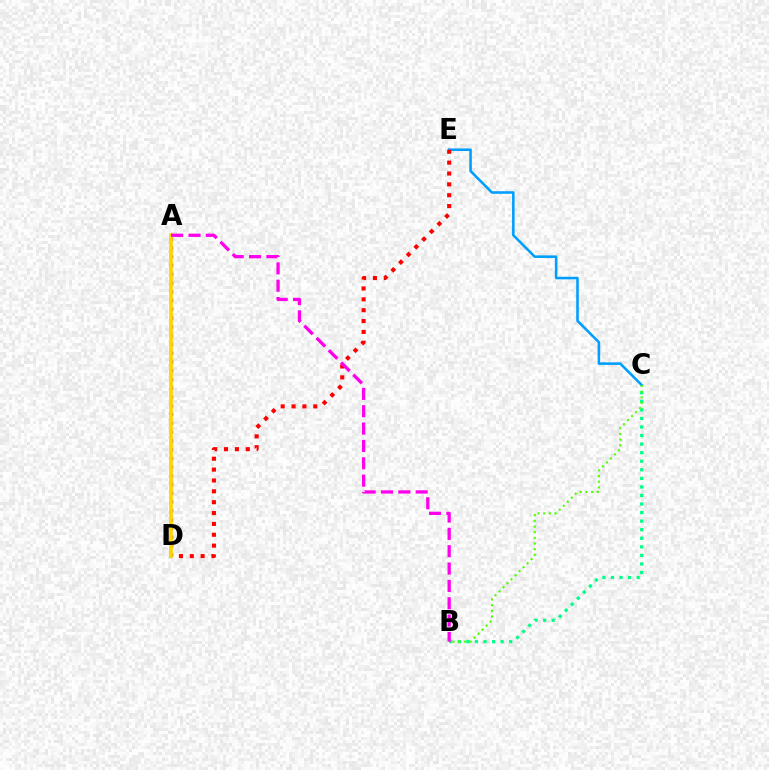{('A', 'D'): [{'color': '#3700ff', 'line_style': 'dotted', 'thickness': 2.38}, {'color': '#ffd500', 'line_style': 'solid', 'thickness': 2.7}], ('B', 'C'): [{'color': '#00ff86', 'line_style': 'dotted', 'thickness': 2.32}, {'color': '#4fff00', 'line_style': 'dotted', 'thickness': 1.54}], ('C', 'E'): [{'color': '#009eff', 'line_style': 'solid', 'thickness': 1.85}], ('D', 'E'): [{'color': '#ff0000', 'line_style': 'dotted', 'thickness': 2.95}], ('A', 'B'): [{'color': '#ff00ed', 'line_style': 'dashed', 'thickness': 2.36}]}